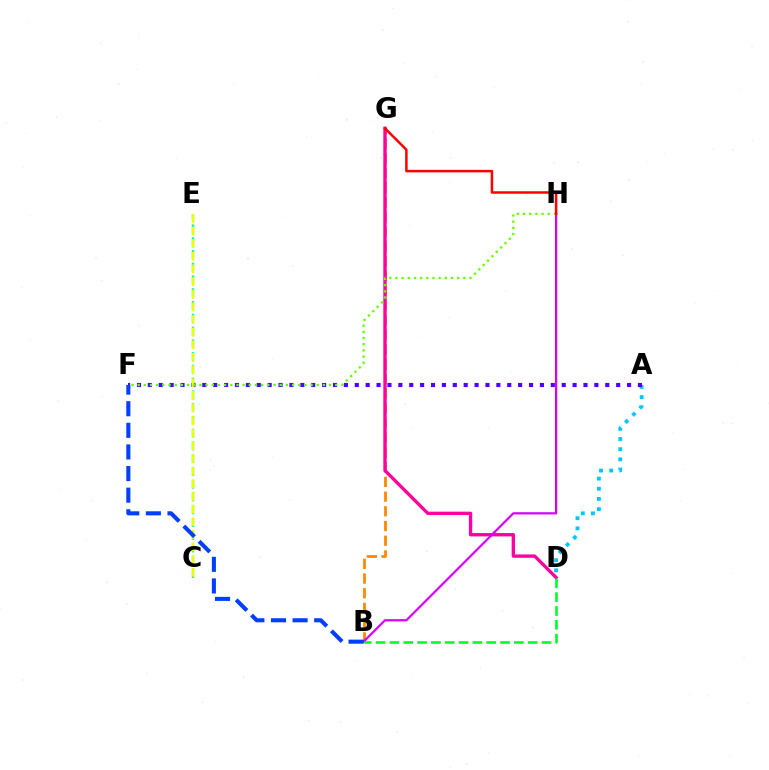{('A', 'D'): [{'color': '#00c7ff', 'line_style': 'dotted', 'thickness': 2.76}], ('A', 'F'): [{'color': '#4f00ff', 'line_style': 'dotted', 'thickness': 2.96}], ('B', 'G'): [{'color': '#ff8800', 'line_style': 'dashed', 'thickness': 2.0}], ('C', 'E'): [{'color': '#00ffaf', 'line_style': 'dashed', 'thickness': 1.73}, {'color': '#eeff00', 'line_style': 'dashed', 'thickness': 1.72}], ('D', 'G'): [{'color': '#ff00a0', 'line_style': 'solid', 'thickness': 2.41}], ('B', 'H'): [{'color': '#d600ff', 'line_style': 'solid', 'thickness': 1.61}], ('B', 'D'): [{'color': '#00ff27', 'line_style': 'dashed', 'thickness': 1.88}], ('F', 'H'): [{'color': '#66ff00', 'line_style': 'dotted', 'thickness': 1.68}], ('G', 'H'): [{'color': '#ff0000', 'line_style': 'solid', 'thickness': 1.8}], ('B', 'F'): [{'color': '#003fff', 'line_style': 'dashed', 'thickness': 2.94}]}